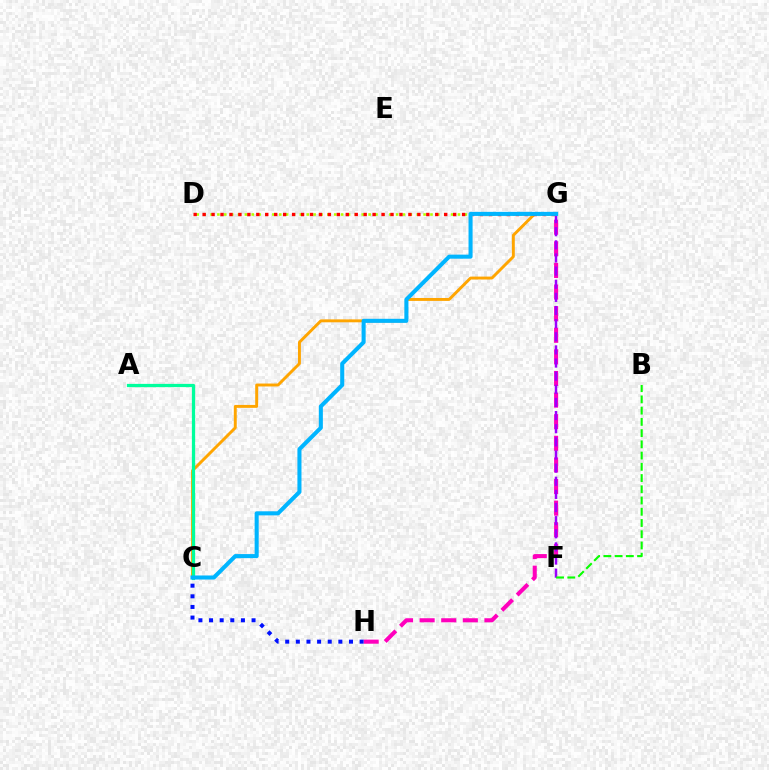{('D', 'G'): [{'color': '#b3ff00', 'line_style': 'dotted', 'thickness': 1.87}, {'color': '#ff0000', 'line_style': 'dotted', 'thickness': 2.43}], ('G', 'H'): [{'color': '#ff00bd', 'line_style': 'dashed', 'thickness': 2.94}], ('C', 'G'): [{'color': '#ffa500', 'line_style': 'solid', 'thickness': 2.1}, {'color': '#00b5ff', 'line_style': 'solid', 'thickness': 2.92}], ('A', 'C'): [{'color': '#00ff9d', 'line_style': 'solid', 'thickness': 2.34}], ('F', 'G'): [{'color': '#9b00ff', 'line_style': 'dashed', 'thickness': 1.78}], ('C', 'H'): [{'color': '#0010ff', 'line_style': 'dotted', 'thickness': 2.89}], ('B', 'F'): [{'color': '#08ff00', 'line_style': 'dashed', 'thickness': 1.53}]}